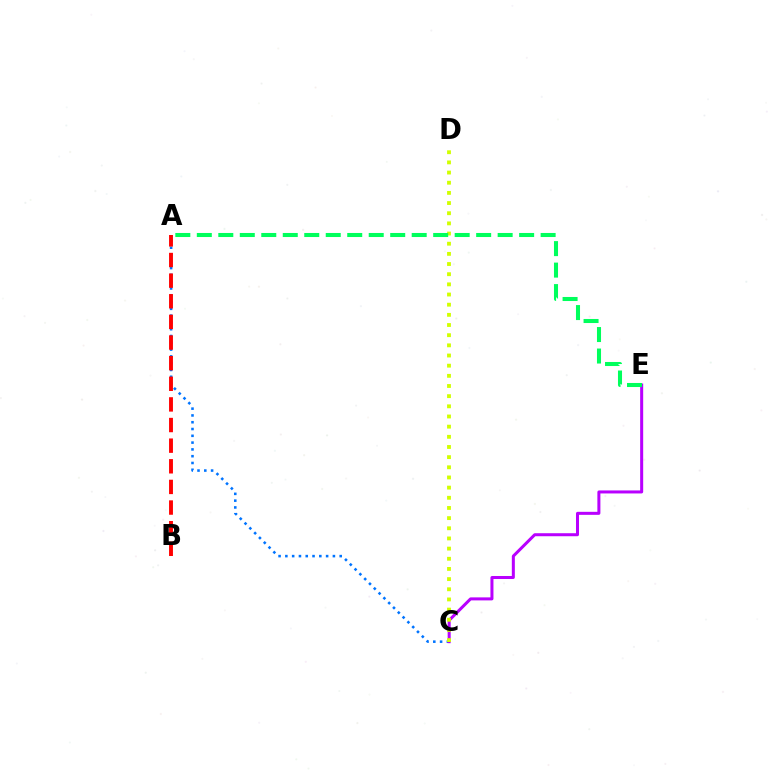{('A', 'C'): [{'color': '#0074ff', 'line_style': 'dotted', 'thickness': 1.85}], ('C', 'E'): [{'color': '#b900ff', 'line_style': 'solid', 'thickness': 2.17}], ('C', 'D'): [{'color': '#d1ff00', 'line_style': 'dotted', 'thickness': 2.76}], ('A', 'E'): [{'color': '#00ff5c', 'line_style': 'dashed', 'thickness': 2.92}], ('A', 'B'): [{'color': '#ff0000', 'line_style': 'dashed', 'thickness': 2.8}]}